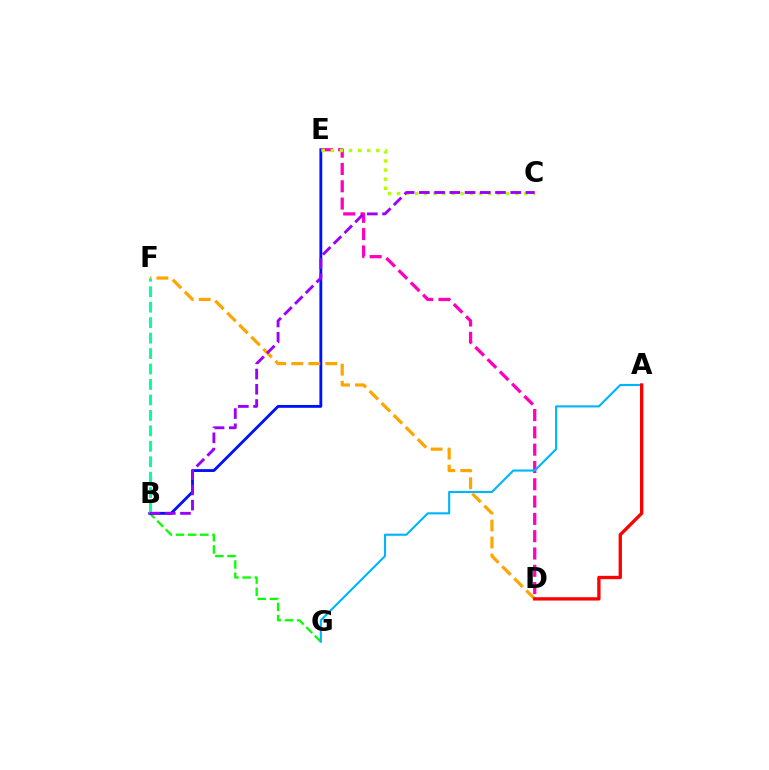{('B', 'G'): [{'color': '#08ff00', 'line_style': 'dashed', 'thickness': 1.65}], ('B', 'E'): [{'color': '#0010ff', 'line_style': 'solid', 'thickness': 2.04}], ('D', 'E'): [{'color': '#ff00bd', 'line_style': 'dashed', 'thickness': 2.35}], ('A', 'G'): [{'color': '#00b5ff', 'line_style': 'solid', 'thickness': 1.53}], ('D', 'F'): [{'color': '#ffa500', 'line_style': 'dashed', 'thickness': 2.31}], ('C', 'E'): [{'color': '#b3ff00', 'line_style': 'dotted', 'thickness': 2.47}], ('B', 'F'): [{'color': '#00ff9d', 'line_style': 'dashed', 'thickness': 2.1}], ('A', 'D'): [{'color': '#ff0000', 'line_style': 'solid', 'thickness': 2.39}], ('B', 'C'): [{'color': '#9b00ff', 'line_style': 'dashed', 'thickness': 2.07}]}